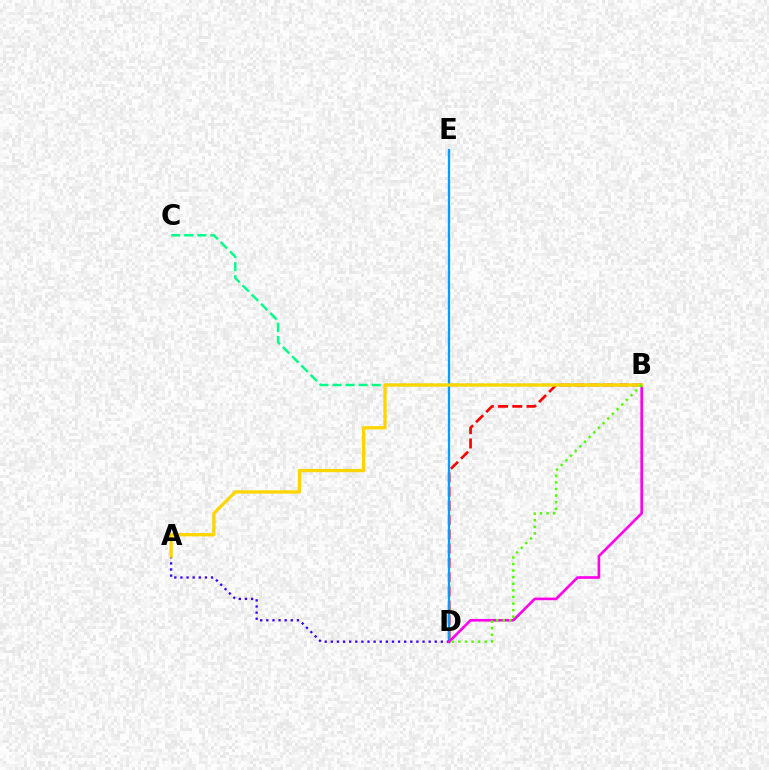{('A', 'D'): [{'color': '#3700ff', 'line_style': 'dotted', 'thickness': 1.66}], ('B', 'C'): [{'color': '#00ff86', 'line_style': 'dashed', 'thickness': 1.78}], ('B', 'D'): [{'color': '#ff0000', 'line_style': 'dashed', 'thickness': 1.94}, {'color': '#ff00ed', 'line_style': 'solid', 'thickness': 1.9}, {'color': '#4fff00', 'line_style': 'dotted', 'thickness': 1.79}], ('D', 'E'): [{'color': '#009eff', 'line_style': 'solid', 'thickness': 1.63}], ('A', 'B'): [{'color': '#ffd500', 'line_style': 'solid', 'thickness': 2.36}]}